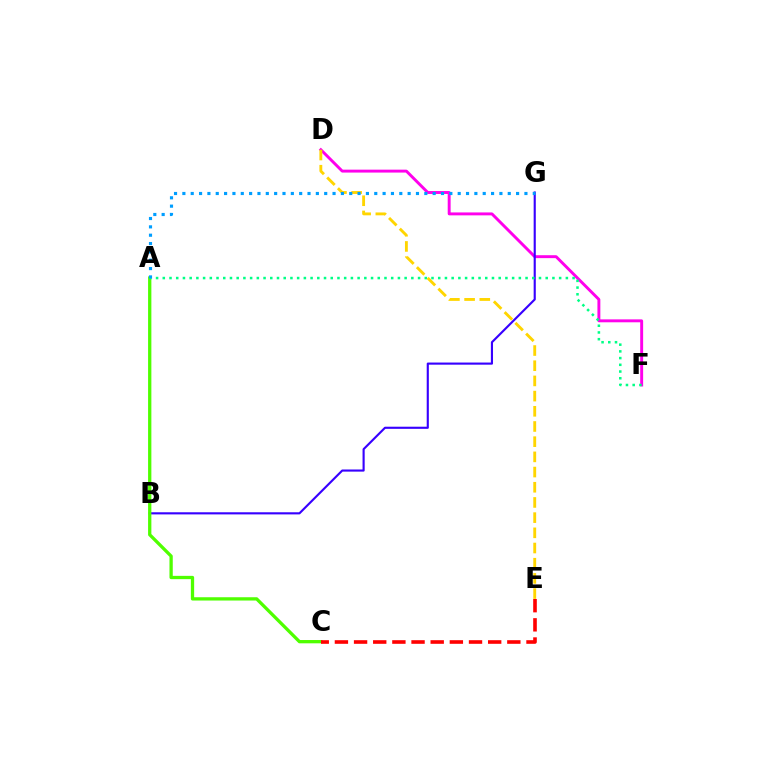{('D', 'F'): [{'color': '#ff00ed', 'line_style': 'solid', 'thickness': 2.1}], ('B', 'G'): [{'color': '#3700ff', 'line_style': 'solid', 'thickness': 1.54}], ('A', 'C'): [{'color': '#4fff00', 'line_style': 'solid', 'thickness': 2.37}], ('C', 'E'): [{'color': '#ff0000', 'line_style': 'dashed', 'thickness': 2.6}], ('A', 'F'): [{'color': '#00ff86', 'line_style': 'dotted', 'thickness': 1.83}], ('D', 'E'): [{'color': '#ffd500', 'line_style': 'dashed', 'thickness': 2.06}], ('A', 'G'): [{'color': '#009eff', 'line_style': 'dotted', 'thickness': 2.27}]}